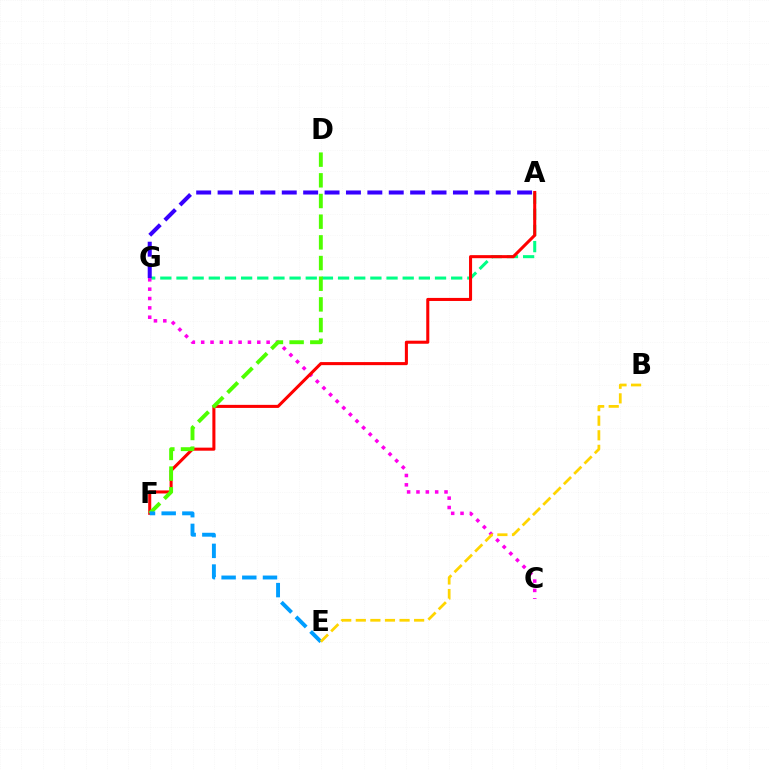{('A', 'G'): [{'color': '#00ff86', 'line_style': 'dashed', 'thickness': 2.2}, {'color': '#3700ff', 'line_style': 'dashed', 'thickness': 2.91}], ('C', 'G'): [{'color': '#ff00ed', 'line_style': 'dotted', 'thickness': 2.54}], ('A', 'F'): [{'color': '#ff0000', 'line_style': 'solid', 'thickness': 2.2}], ('D', 'F'): [{'color': '#4fff00', 'line_style': 'dashed', 'thickness': 2.81}], ('E', 'F'): [{'color': '#009eff', 'line_style': 'dashed', 'thickness': 2.81}], ('B', 'E'): [{'color': '#ffd500', 'line_style': 'dashed', 'thickness': 1.98}]}